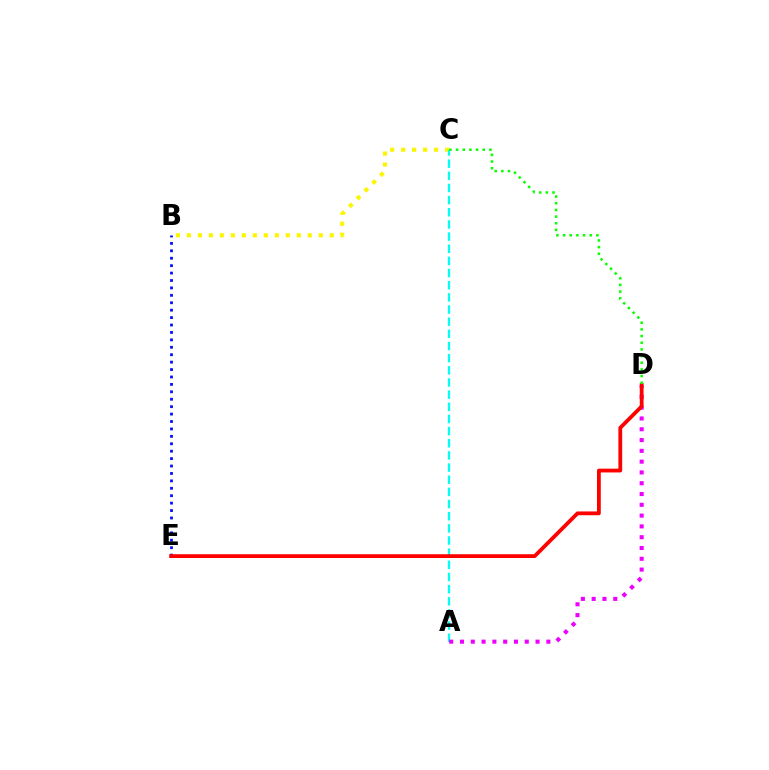{('B', 'C'): [{'color': '#fcf500', 'line_style': 'dotted', 'thickness': 2.99}], ('A', 'C'): [{'color': '#00fff6', 'line_style': 'dashed', 'thickness': 1.65}], ('A', 'D'): [{'color': '#ee00ff', 'line_style': 'dotted', 'thickness': 2.93}], ('B', 'E'): [{'color': '#0010ff', 'line_style': 'dotted', 'thickness': 2.02}], ('D', 'E'): [{'color': '#ff0000', 'line_style': 'solid', 'thickness': 2.73}], ('C', 'D'): [{'color': '#08ff00', 'line_style': 'dotted', 'thickness': 1.81}]}